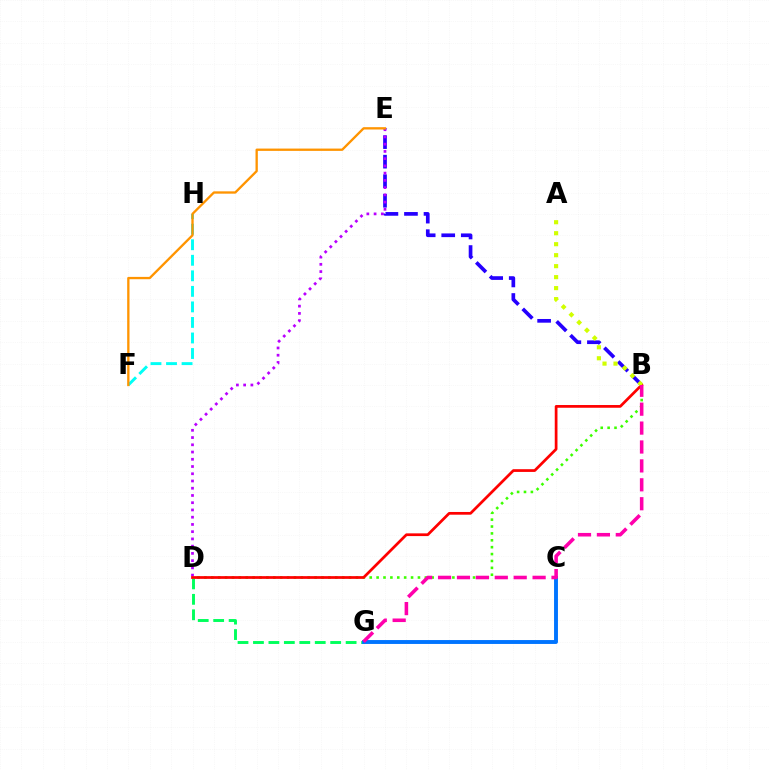{('D', 'G'): [{'color': '#00ff5c', 'line_style': 'dashed', 'thickness': 2.1}], ('B', 'E'): [{'color': '#2500ff', 'line_style': 'dashed', 'thickness': 2.66}], ('B', 'D'): [{'color': '#3dff00', 'line_style': 'dotted', 'thickness': 1.87}, {'color': '#ff0000', 'line_style': 'solid', 'thickness': 1.97}], ('C', 'G'): [{'color': '#0074ff', 'line_style': 'solid', 'thickness': 2.8}], ('F', 'H'): [{'color': '#00fff6', 'line_style': 'dashed', 'thickness': 2.11}], ('D', 'E'): [{'color': '#b900ff', 'line_style': 'dotted', 'thickness': 1.97}], ('A', 'B'): [{'color': '#d1ff00', 'line_style': 'dotted', 'thickness': 2.98}], ('B', 'G'): [{'color': '#ff00ac', 'line_style': 'dashed', 'thickness': 2.57}], ('E', 'F'): [{'color': '#ff9400', 'line_style': 'solid', 'thickness': 1.67}]}